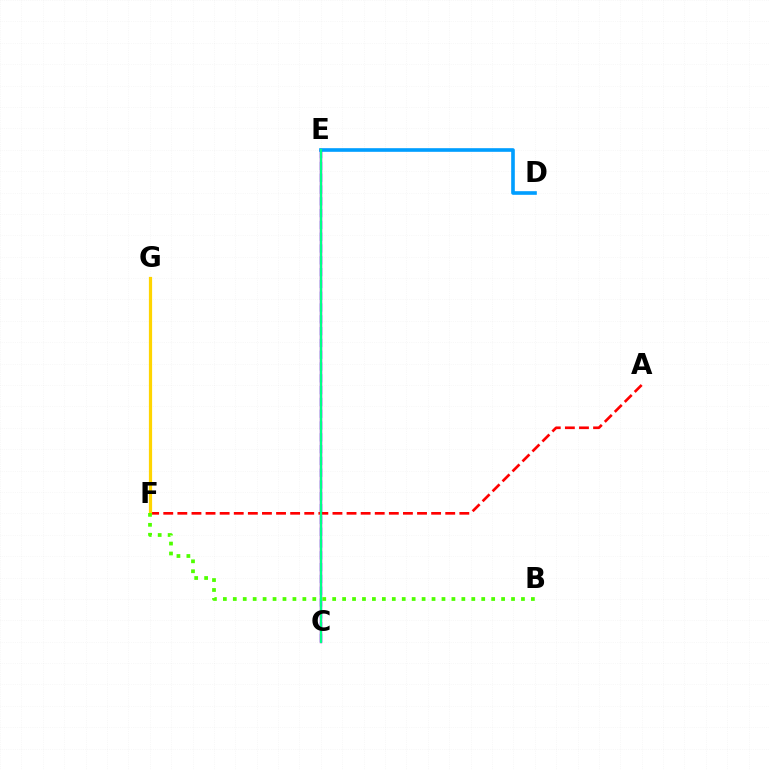{('C', 'E'): [{'color': '#ff00ed', 'line_style': 'solid', 'thickness': 1.75}, {'color': '#3700ff', 'line_style': 'dashed', 'thickness': 1.6}, {'color': '#00ff86', 'line_style': 'solid', 'thickness': 1.61}], ('D', 'E'): [{'color': '#009eff', 'line_style': 'solid', 'thickness': 2.62}], ('A', 'F'): [{'color': '#ff0000', 'line_style': 'dashed', 'thickness': 1.92}], ('F', 'G'): [{'color': '#ffd500', 'line_style': 'solid', 'thickness': 2.32}], ('B', 'F'): [{'color': '#4fff00', 'line_style': 'dotted', 'thickness': 2.7}]}